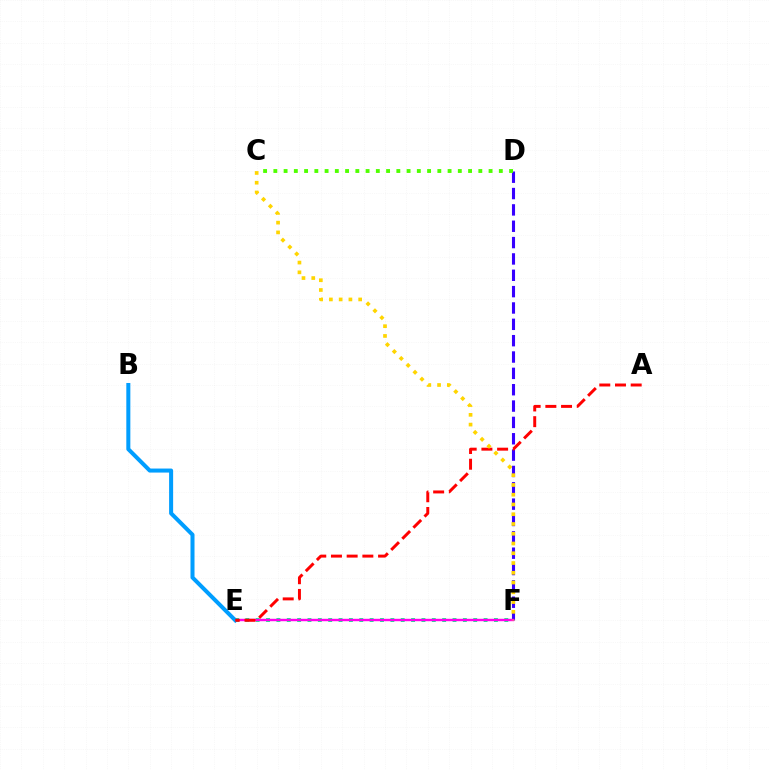{('E', 'F'): [{'color': '#00ff86', 'line_style': 'dotted', 'thickness': 2.81}, {'color': '#ff00ed', 'line_style': 'solid', 'thickness': 1.74}], ('D', 'F'): [{'color': '#3700ff', 'line_style': 'dashed', 'thickness': 2.22}], ('C', 'D'): [{'color': '#4fff00', 'line_style': 'dotted', 'thickness': 2.78}], ('B', 'E'): [{'color': '#009eff', 'line_style': 'solid', 'thickness': 2.9}], ('A', 'E'): [{'color': '#ff0000', 'line_style': 'dashed', 'thickness': 2.13}], ('C', 'F'): [{'color': '#ffd500', 'line_style': 'dotted', 'thickness': 2.65}]}